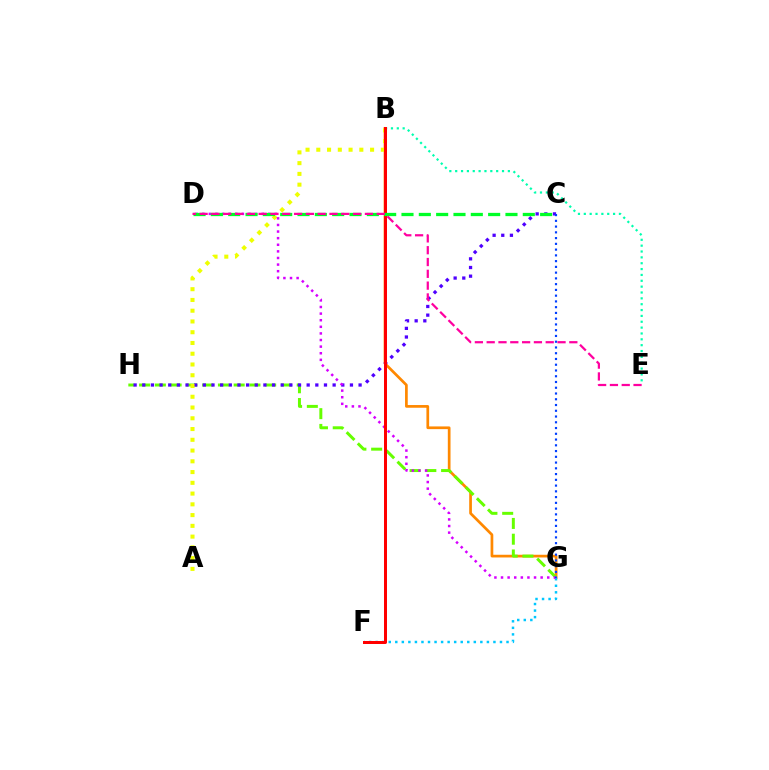{('B', 'G'): [{'color': '#ff8800', 'line_style': 'solid', 'thickness': 1.95}], ('G', 'H'): [{'color': '#66ff00', 'line_style': 'dashed', 'thickness': 2.14}], ('C', 'H'): [{'color': '#4f00ff', 'line_style': 'dotted', 'thickness': 2.35}], ('B', 'E'): [{'color': '#00ffaf', 'line_style': 'dotted', 'thickness': 1.59}], ('F', 'G'): [{'color': '#00c7ff', 'line_style': 'dotted', 'thickness': 1.78}], ('A', 'B'): [{'color': '#eeff00', 'line_style': 'dotted', 'thickness': 2.92}], ('D', 'G'): [{'color': '#d600ff', 'line_style': 'dotted', 'thickness': 1.79}], ('B', 'F'): [{'color': '#ff0000', 'line_style': 'solid', 'thickness': 2.15}], ('C', 'D'): [{'color': '#00ff27', 'line_style': 'dashed', 'thickness': 2.35}], ('D', 'E'): [{'color': '#ff00a0', 'line_style': 'dashed', 'thickness': 1.6}], ('C', 'G'): [{'color': '#003fff', 'line_style': 'dotted', 'thickness': 1.56}]}